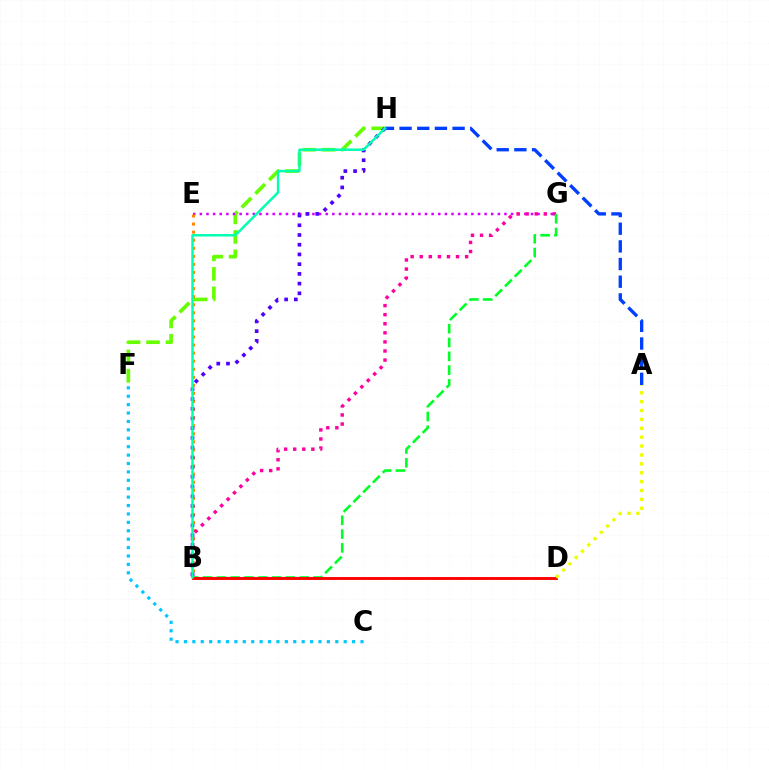{('F', 'H'): [{'color': '#66ff00', 'line_style': 'dashed', 'thickness': 2.64}], ('C', 'F'): [{'color': '#00c7ff', 'line_style': 'dotted', 'thickness': 2.28}], ('E', 'G'): [{'color': '#d600ff', 'line_style': 'dotted', 'thickness': 1.8}], ('B', 'E'): [{'color': '#ff8800', 'line_style': 'dotted', 'thickness': 2.19}], ('B', 'G'): [{'color': '#ff00a0', 'line_style': 'dotted', 'thickness': 2.47}, {'color': '#00ff27', 'line_style': 'dashed', 'thickness': 1.87}], ('B', 'H'): [{'color': '#4f00ff', 'line_style': 'dotted', 'thickness': 2.64}, {'color': '#00ffaf', 'line_style': 'solid', 'thickness': 1.77}], ('B', 'D'): [{'color': '#ff0000', 'line_style': 'solid', 'thickness': 2.09}], ('A', 'D'): [{'color': '#eeff00', 'line_style': 'dotted', 'thickness': 2.41}], ('A', 'H'): [{'color': '#003fff', 'line_style': 'dashed', 'thickness': 2.4}]}